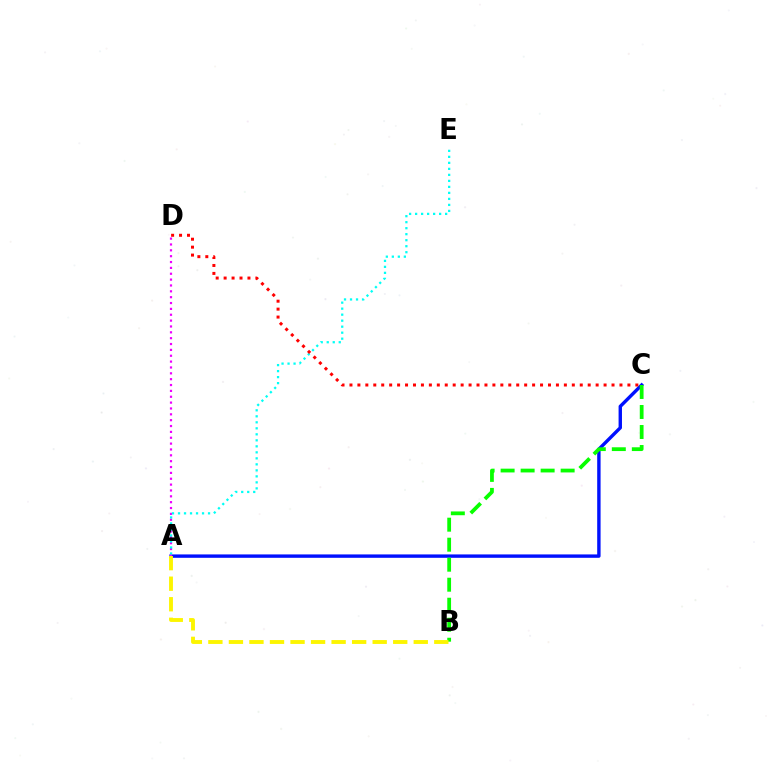{('A', 'C'): [{'color': '#0010ff', 'line_style': 'solid', 'thickness': 2.44}], ('B', 'C'): [{'color': '#08ff00', 'line_style': 'dashed', 'thickness': 2.72}], ('A', 'B'): [{'color': '#fcf500', 'line_style': 'dashed', 'thickness': 2.79}], ('A', 'D'): [{'color': '#ee00ff', 'line_style': 'dotted', 'thickness': 1.59}], ('A', 'E'): [{'color': '#00fff6', 'line_style': 'dotted', 'thickness': 1.63}], ('C', 'D'): [{'color': '#ff0000', 'line_style': 'dotted', 'thickness': 2.16}]}